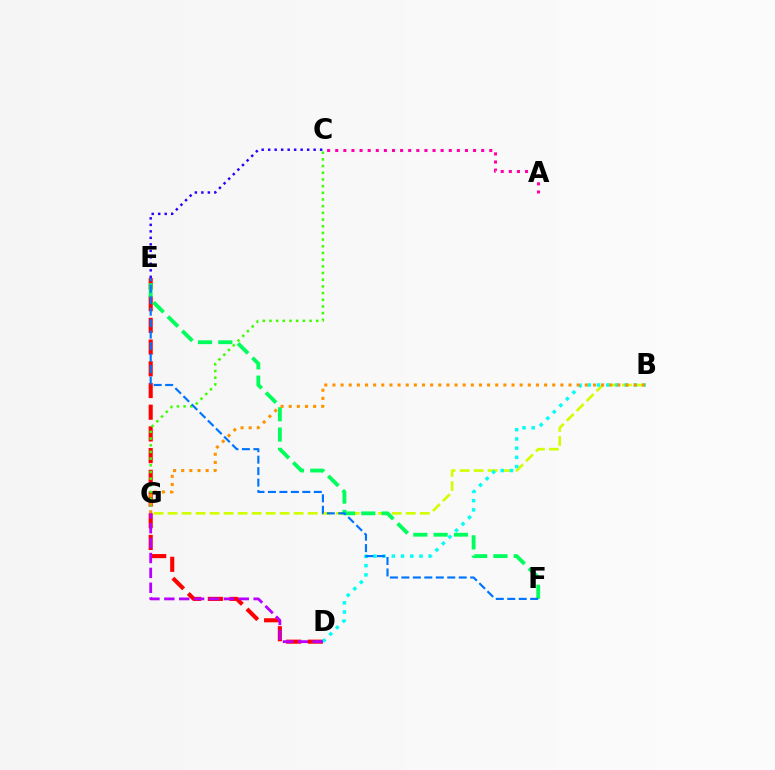{('D', 'E'): [{'color': '#ff0000', 'line_style': 'dashed', 'thickness': 2.95}], ('B', 'G'): [{'color': '#d1ff00', 'line_style': 'dashed', 'thickness': 1.9}, {'color': '#ff9400', 'line_style': 'dotted', 'thickness': 2.21}], ('C', 'E'): [{'color': '#2500ff', 'line_style': 'dotted', 'thickness': 1.76}], ('E', 'F'): [{'color': '#00ff5c', 'line_style': 'dashed', 'thickness': 2.76}, {'color': '#0074ff', 'line_style': 'dashed', 'thickness': 1.56}], ('C', 'G'): [{'color': '#3dff00', 'line_style': 'dotted', 'thickness': 1.82}], ('B', 'D'): [{'color': '#00fff6', 'line_style': 'dotted', 'thickness': 2.5}], ('A', 'C'): [{'color': '#ff00ac', 'line_style': 'dotted', 'thickness': 2.2}], ('D', 'G'): [{'color': '#b900ff', 'line_style': 'dashed', 'thickness': 2.02}]}